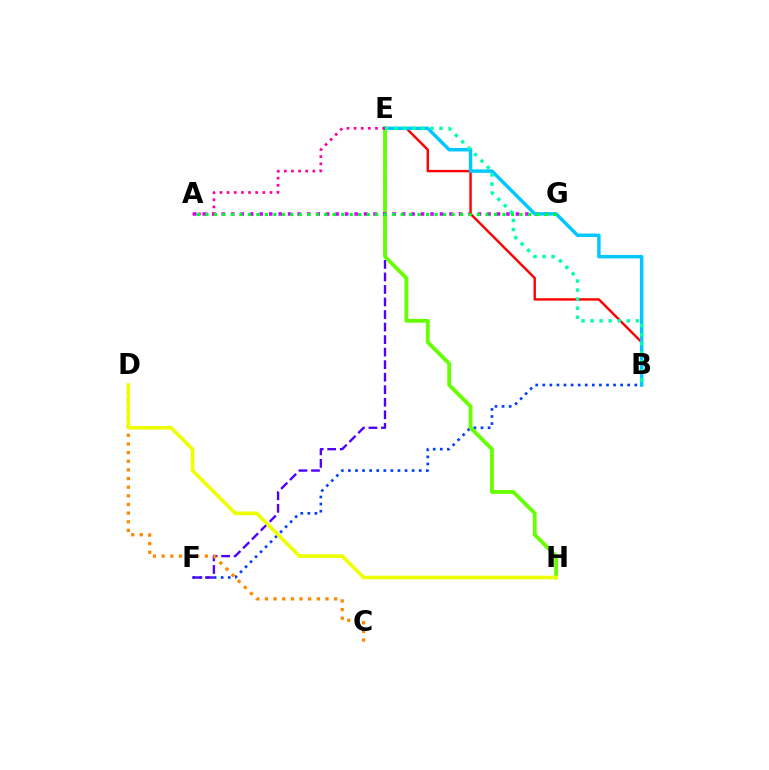{('B', 'F'): [{'color': '#003fff', 'line_style': 'dotted', 'thickness': 1.92}], ('E', 'F'): [{'color': '#4f00ff', 'line_style': 'dashed', 'thickness': 1.7}], ('E', 'H'): [{'color': '#66ff00', 'line_style': 'solid', 'thickness': 2.74}], ('A', 'G'): [{'color': '#d600ff', 'line_style': 'dotted', 'thickness': 2.58}, {'color': '#00ff27', 'line_style': 'dotted', 'thickness': 2.31}], ('B', 'E'): [{'color': '#ff0000', 'line_style': 'solid', 'thickness': 1.74}, {'color': '#00c7ff', 'line_style': 'solid', 'thickness': 2.49}, {'color': '#00ffaf', 'line_style': 'dotted', 'thickness': 2.46}], ('C', 'D'): [{'color': '#ff8800', 'line_style': 'dotted', 'thickness': 2.35}], ('D', 'H'): [{'color': '#eeff00', 'line_style': 'solid', 'thickness': 2.61}], ('A', 'E'): [{'color': '#ff00a0', 'line_style': 'dotted', 'thickness': 1.94}]}